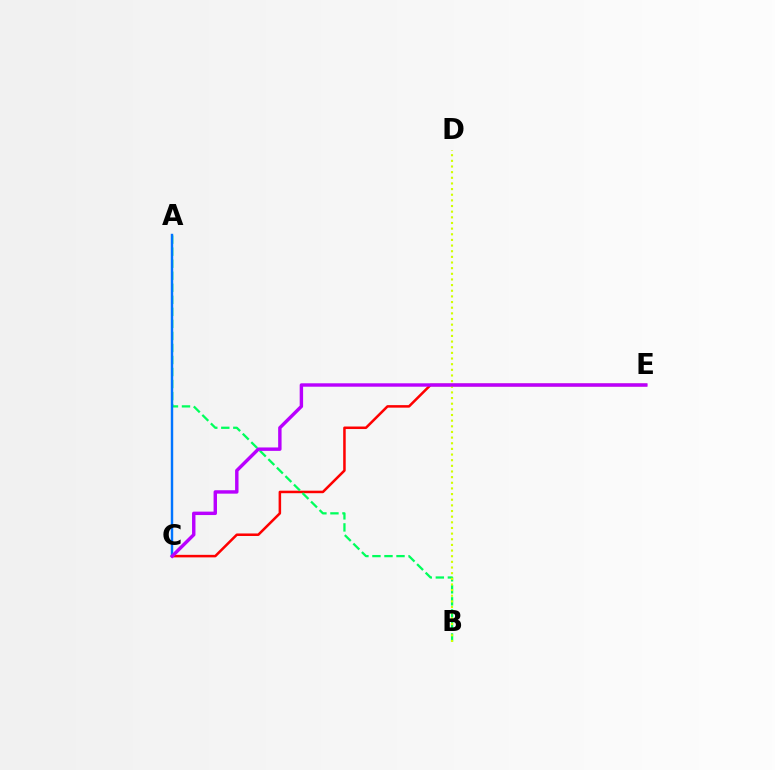{('C', 'E'): [{'color': '#ff0000', 'line_style': 'solid', 'thickness': 1.82}, {'color': '#b900ff', 'line_style': 'solid', 'thickness': 2.46}], ('A', 'B'): [{'color': '#00ff5c', 'line_style': 'dashed', 'thickness': 1.63}], ('B', 'D'): [{'color': '#d1ff00', 'line_style': 'dotted', 'thickness': 1.53}], ('A', 'C'): [{'color': '#0074ff', 'line_style': 'solid', 'thickness': 1.75}]}